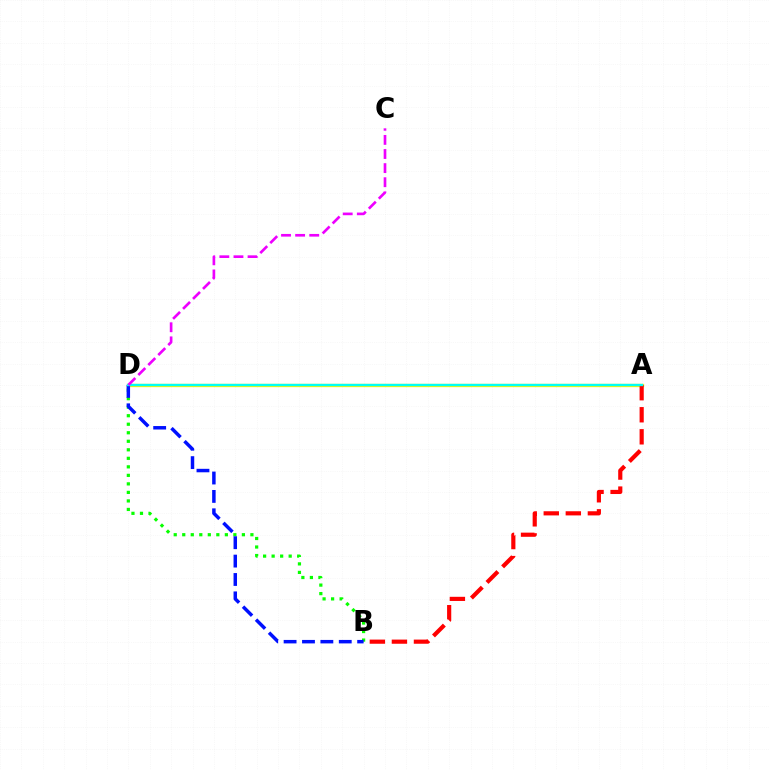{('B', 'D'): [{'color': '#08ff00', 'line_style': 'dotted', 'thickness': 2.32}, {'color': '#0010ff', 'line_style': 'dashed', 'thickness': 2.5}], ('A', 'D'): [{'color': '#fcf500', 'line_style': 'solid', 'thickness': 2.37}, {'color': '#00fff6', 'line_style': 'solid', 'thickness': 1.69}], ('A', 'B'): [{'color': '#ff0000', 'line_style': 'dashed', 'thickness': 3.0}], ('C', 'D'): [{'color': '#ee00ff', 'line_style': 'dashed', 'thickness': 1.92}]}